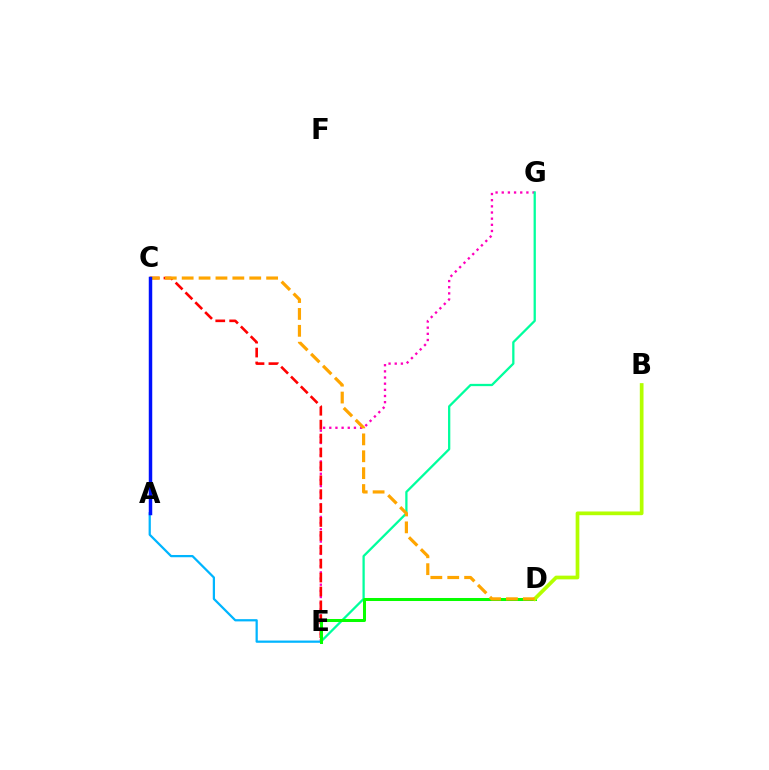{('E', 'G'): [{'color': '#ff00bd', 'line_style': 'dotted', 'thickness': 1.67}, {'color': '#00ff9d', 'line_style': 'solid', 'thickness': 1.64}], ('A', 'C'): [{'color': '#9b00ff', 'line_style': 'dotted', 'thickness': 1.94}, {'color': '#0010ff', 'line_style': 'solid', 'thickness': 2.5}], ('C', 'E'): [{'color': '#ff0000', 'line_style': 'dashed', 'thickness': 1.89}], ('A', 'E'): [{'color': '#00b5ff', 'line_style': 'solid', 'thickness': 1.61}], ('D', 'E'): [{'color': '#08ff00', 'line_style': 'solid', 'thickness': 2.17}], ('B', 'D'): [{'color': '#b3ff00', 'line_style': 'solid', 'thickness': 2.67}], ('C', 'D'): [{'color': '#ffa500', 'line_style': 'dashed', 'thickness': 2.29}]}